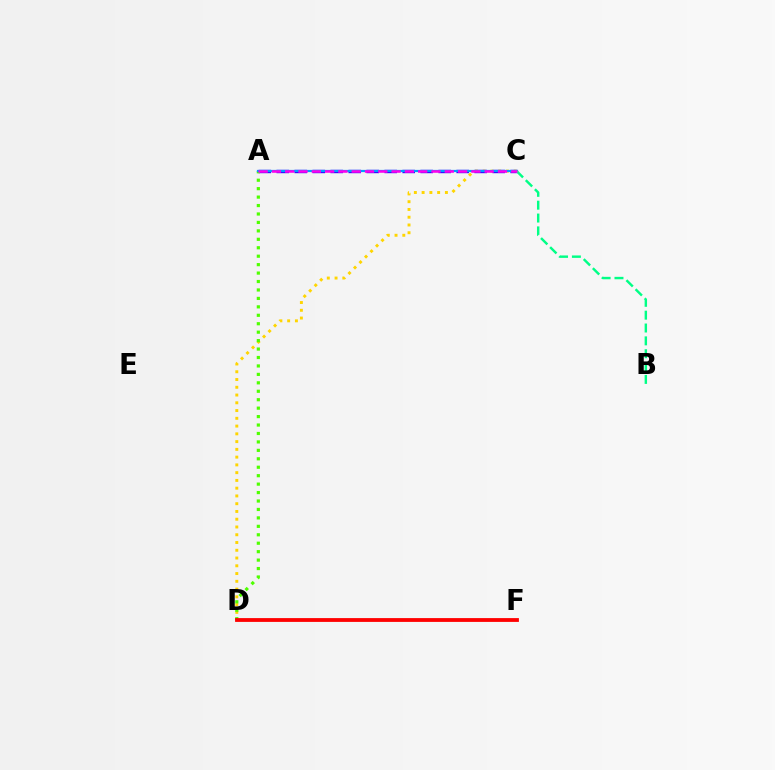{('C', 'D'): [{'color': '#ffd500', 'line_style': 'dotted', 'thickness': 2.11}], ('A', 'C'): [{'color': '#3700ff', 'line_style': 'dashed', 'thickness': 2.44}, {'color': '#009eff', 'line_style': 'solid', 'thickness': 1.59}, {'color': '#ff00ed', 'line_style': 'dashed', 'thickness': 1.81}], ('A', 'D'): [{'color': '#4fff00', 'line_style': 'dotted', 'thickness': 2.29}], ('B', 'C'): [{'color': '#00ff86', 'line_style': 'dashed', 'thickness': 1.75}], ('D', 'F'): [{'color': '#ff0000', 'line_style': 'solid', 'thickness': 2.74}]}